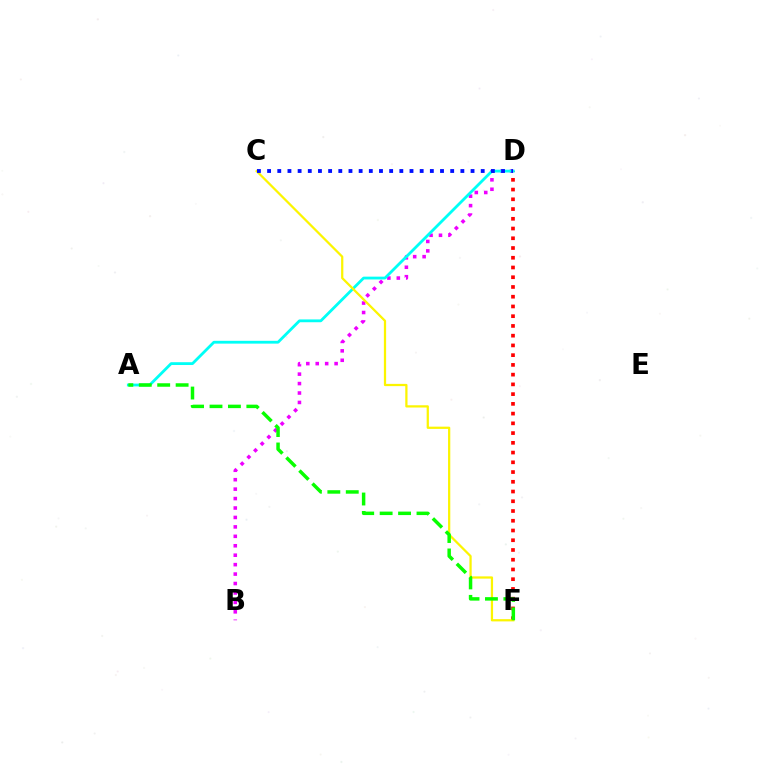{('D', 'F'): [{'color': '#ff0000', 'line_style': 'dotted', 'thickness': 2.65}], ('B', 'D'): [{'color': '#ee00ff', 'line_style': 'dotted', 'thickness': 2.56}], ('A', 'D'): [{'color': '#00fff6', 'line_style': 'solid', 'thickness': 2.02}], ('C', 'F'): [{'color': '#fcf500', 'line_style': 'solid', 'thickness': 1.62}], ('A', 'F'): [{'color': '#08ff00', 'line_style': 'dashed', 'thickness': 2.5}], ('C', 'D'): [{'color': '#0010ff', 'line_style': 'dotted', 'thickness': 2.76}]}